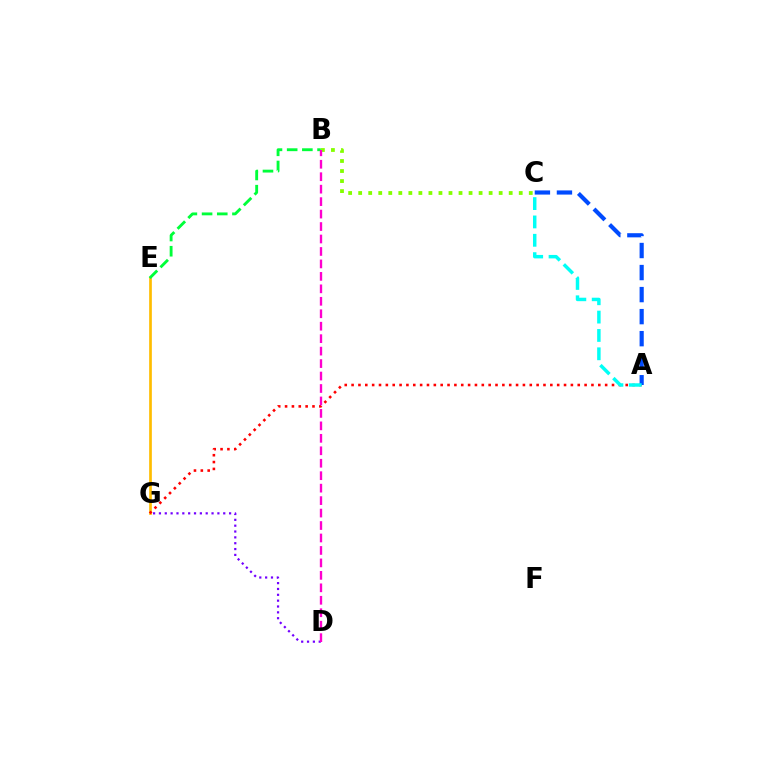{('E', 'G'): [{'color': '#ffbd00', 'line_style': 'solid', 'thickness': 1.94}], ('A', 'G'): [{'color': '#ff0000', 'line_style': 'dotted', 'thickness': 1.86}], ('A', 'C'): [{'color': '#004bff', 'line_style': 'dashed', 'thickness': 2.99}, {'color': '#00fff6', 'line_style': 'dashed', 'thickness': 2.49}], ('B', 'C'): [{'color': '#84ff00', 'line_style': 'dotted', 'thickness': 2.73}], ('D', 'G'): [{'color': '#7200ff', 'line_style': 'dotted', 'thickness': 1.59}], ('B', 'E'): [{'color': '#00ff39', 'line_style': 'dashed', 'thickness': 2.06}], ('B', 'D'): [{'color': '#ff00cf', 'line_style': 'dashed', 'thickness': 1.69}]}